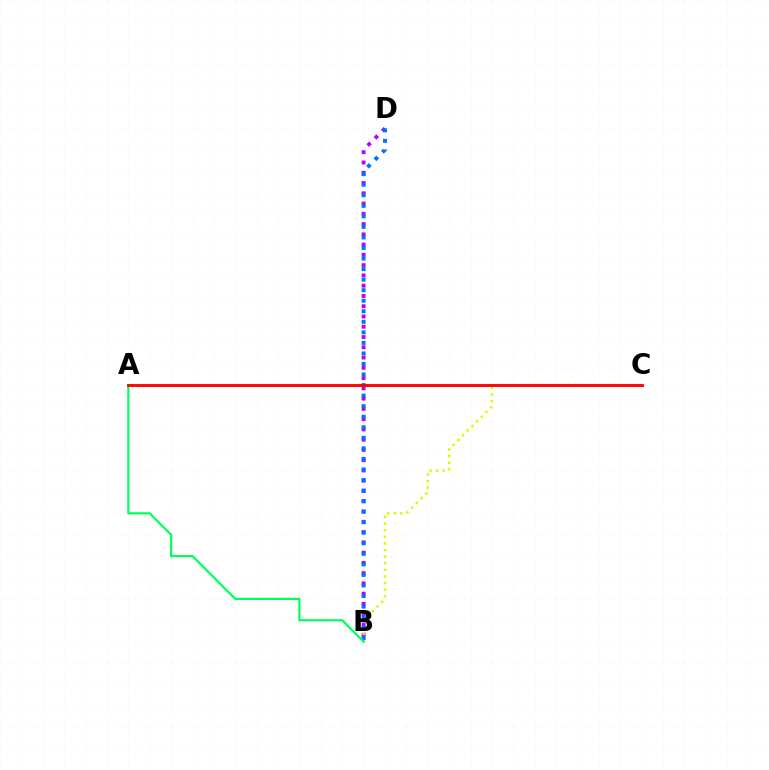{('B', 'D'): [{'color': '#b900ff', 'line_style': 'dotted', 'thickness': 2.79}, {'color': '#0074ff', 'line_style': 'dotted', 'thickness': 2.87}], ('B', 'C'): [{'color': '#d1ff00', 'line_style': 'dotted', 'thickness': 1.8}], ('A', 'B'): [{'color': '#00ff5c', 'line_style': 'solid', 'thickness': 1.59}], ('A', 'C'): [{'color': '#ff0000', 'line_style': 'solid', 'thickness': 2.07}]}